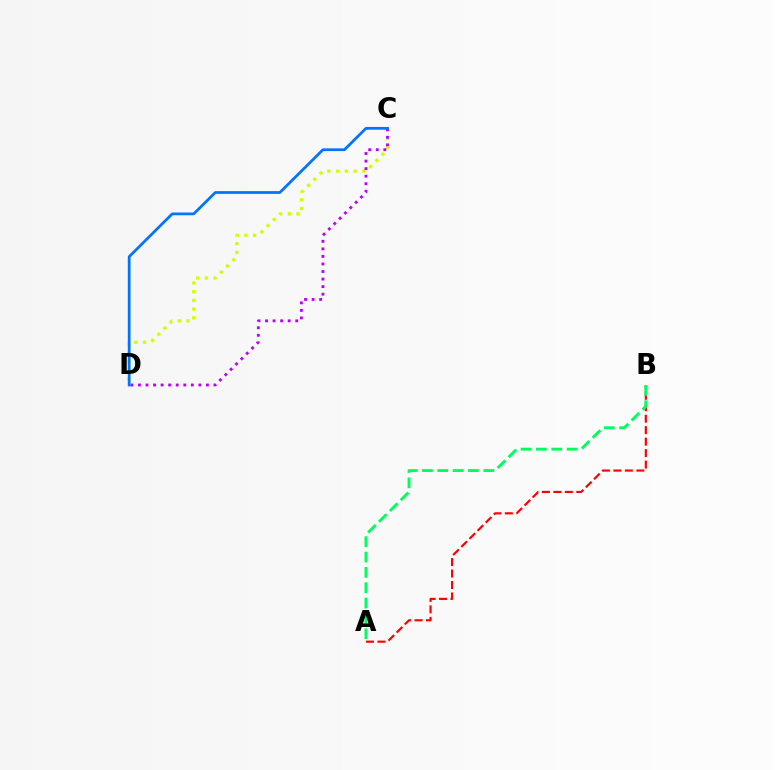{('C', 'D'): [{'color': '#d1ff00', 'line_style': 'dotted', 'thickness': 2.37}, {'color': '#b900ff', 'line_style': 'dotted', 'thickness': 2.05}, {'color': '#0074ff', 'line_style': 'solid', 'thickness': 1.98}], ('A', 'B'): [{'color': '#ff0000', 'line_style': 'dashed', 'thickness': 1.56}, {'color': '#00ff5c', 'line_style': 'dashed', 'thickness': 2.08}]}